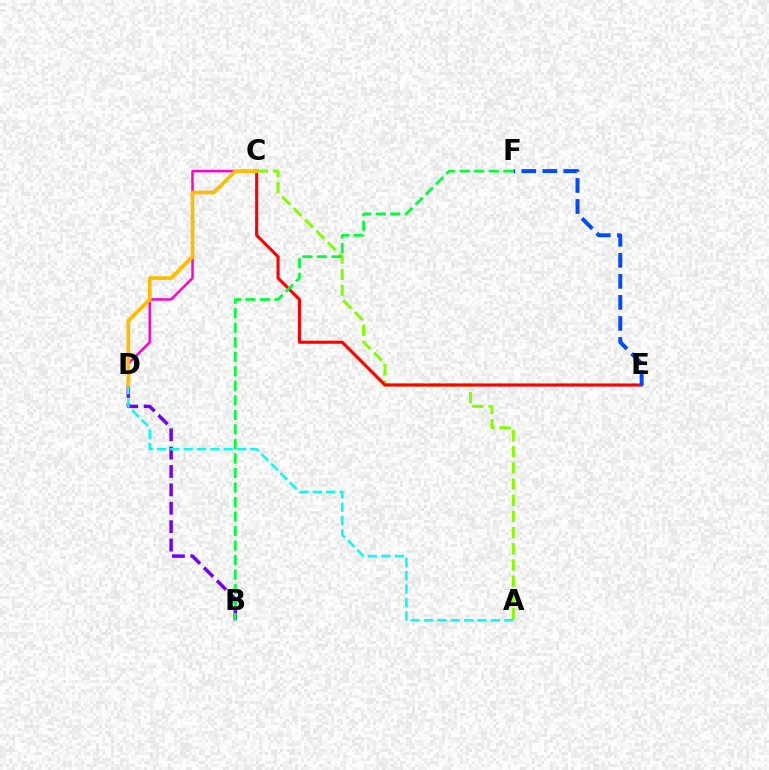{('C', 'D'): [{'color': '#ff00cf', 'line_style': 'solid', 'thickness': 1.77}, {'color': '#ffbd00', 'line_style': 'solid', 'thickness': 2.67}], ('B', 'D'): [{'color': '#7200ff', 'line_style': 'dashed', 'thickness': 2.5}], ('A', 'D'): [{'color': '#00fff6', 'line_style': 'dashed', 'thickness': 1.81}], ('A', 'C'): [{'color': '#84ff00', 'line_style': 'dashed', 'thickness': 2.2}], ('C', 'E'): [{'color': '#ff0000', 'line_style': 'solid', 'thickness': 2.22}], ('E', 'F'): [{'color': '#004bff', 'line_style': 'dashed', 'thickness': 2.86}], ('B', 'F'): [{'color': '#00ff39', 'line_style': 'dashed', 'thickness': 1.97}]}